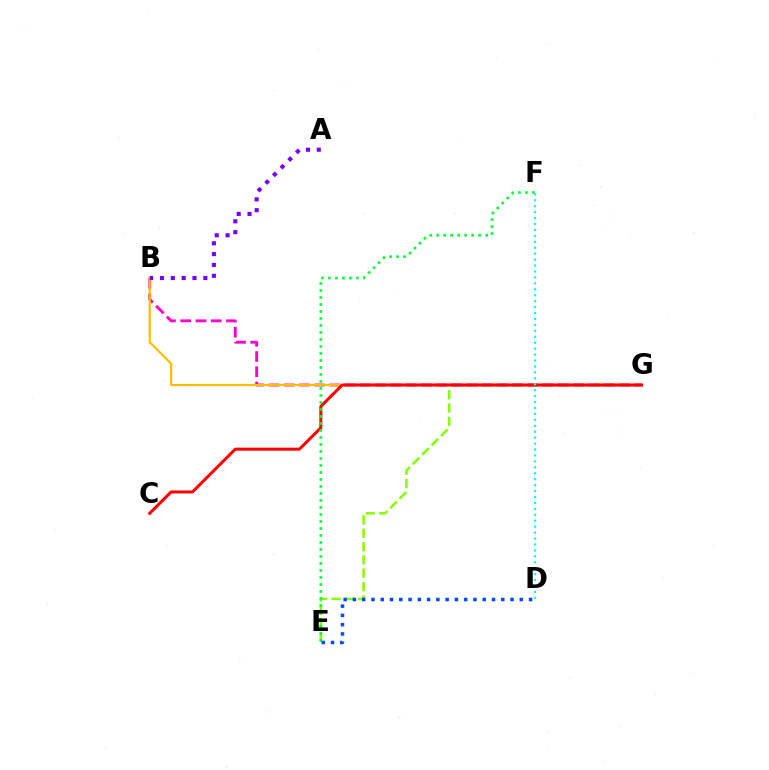{('E', 'G'): [{'color': '#84ff00', 'line_style': 'dashed', 'thickness': 1.81}], ('B', 'G'): [{'color': '#ff00cf', 'line_style': 'dashed', 'thickness': 2.07}, {'color': '#ffbd00', 'line_style': 'solid', 'thickness': 1.57}], ('C', 'G'): [{'color': '#ff0000', 'line_style': 'solid', 'thickness': 2.17}], ('E', 'F'): [{'color': '#00ff39', 'line_style': 'dotted', 'thickness': 1.9}], ('D', 'E'): [{'color': '#004bff', 'line_style': 'dotted', 'thickness': 2.52}], ('A', 'B'): [{'color': '#7200ff', 'line_style': 'dotted', 'thickness': 2.94}], ('D', 'F'): [{'color': '#00fff6', 'line_style': 'dotted', 'thickness': 1.61}]}